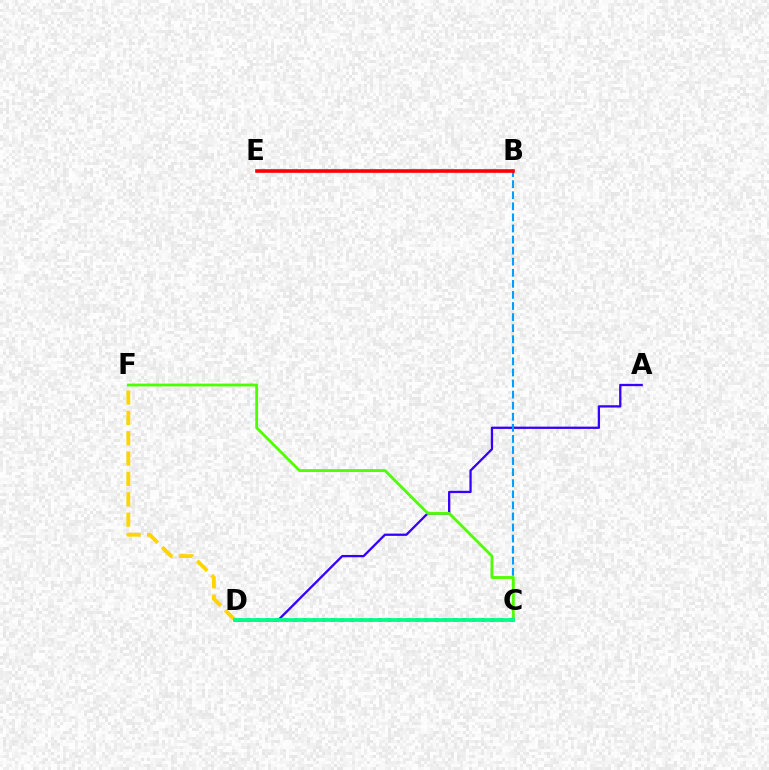{('A', 'D'): [{'color': '#3700ff', 'line_style': 'solid', 'thickness': 1.65}], ('D', 'F'): [{'color': '#ffd500', 'line_style': 'dashed', 'thickness': 2.77}], ('B', 'C'): [{'color': '#009eff', 'line_style': 'dashed', 'thickness': 1.5}], ('C', 'F'): [{'color': '#4fff00', 'line_style': 'solid', 'thickness': 2.04}], ('B', 'E'): [{'color': '#ff0000', 'line_style': 'solid', 'thickness': 2.6}], ('C', 'D'): [{'color': '#ff00ed', 'line_style': 'dotted', 'thickness': 2.55}, {'color': '#00ff86', 'line_style': 'solid', 'thickness': 2.72}]}